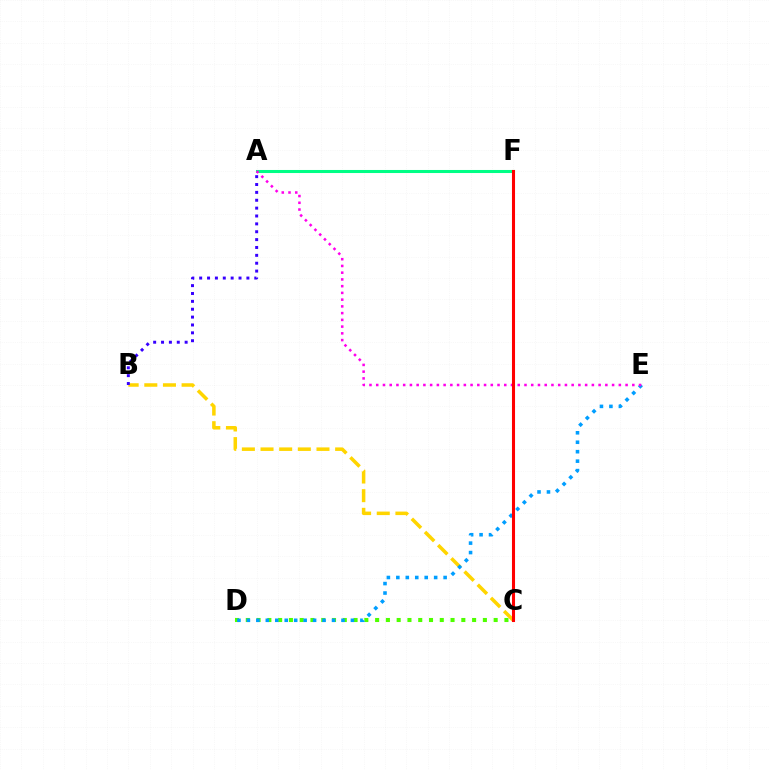{('C', 'D'): [{'color': '#4fff00', 'line_style': 'dotted', 'thickness': 2.93}], ('A', 'F'): [{'color': '#00ff86', 'line_style': 'solid', 'thickness': 2.2}], ('B', 'C'): [{'color': '#ffd500', 'line_style': 'dashed', 'thickness': 2.53}], ('A', 'B'): [{'color': '#3700ff', 'line_style': 'dotted', 'thickness': 2.14}], ('D', 'E'): [{'color': '#009eff', 'line_style': 'dotted', 'thickness': 2.57}], ('A', 'E'): [{'color': '#ff00ed', 'line_style': 'dotted', 'thickness': 1.83}], ('C', 'F'): [{'color': '#ff0000', 'line_style': 'solid', 'thickness': 2.21}]}